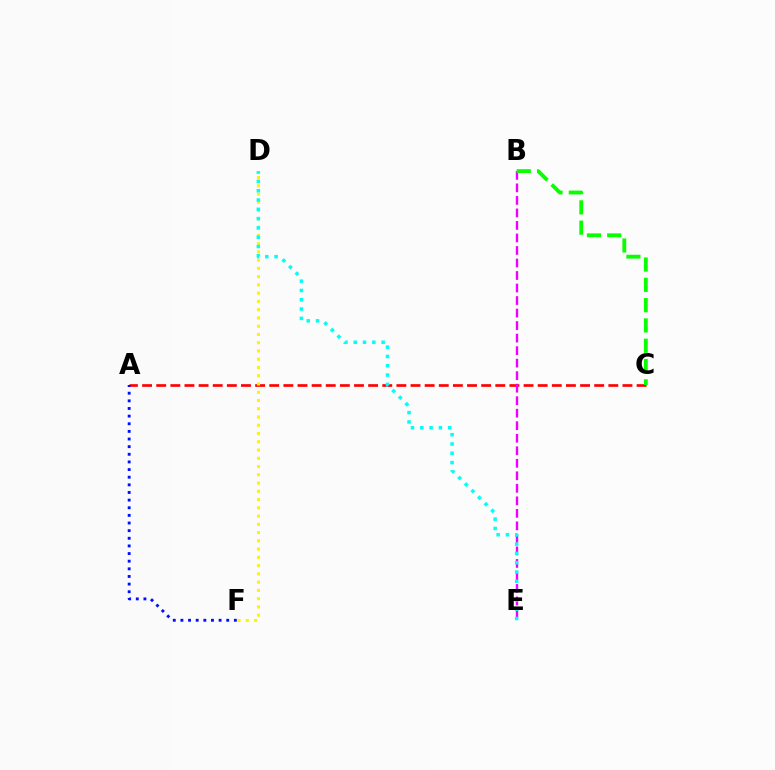{('A', 'C'): [{'color': '#ff0000', 'line_style': 'dashed', 'thickness': 1.92}], ('B', 'E'): [{'color': '#ee00ff', 'line_style': 'dashed', 'thickness': 1.7}], ('A', 'F'): [{'color': '#0010ff', 'line_style': 'dotted', 'thickness': 2.07}], ('D', 'F'): [{'color': '#fcf500', 'line_style': 'dotted', 'thickness': 2.24}], ('D', 'E'): [{'color': '#00fff6', 'line_style': 'dotted', 'thickness': 2.53}], ('B', 'C'): [{'color': '#08ff00', 'line_style': 'dashed', 'thickness': 2.76}]}